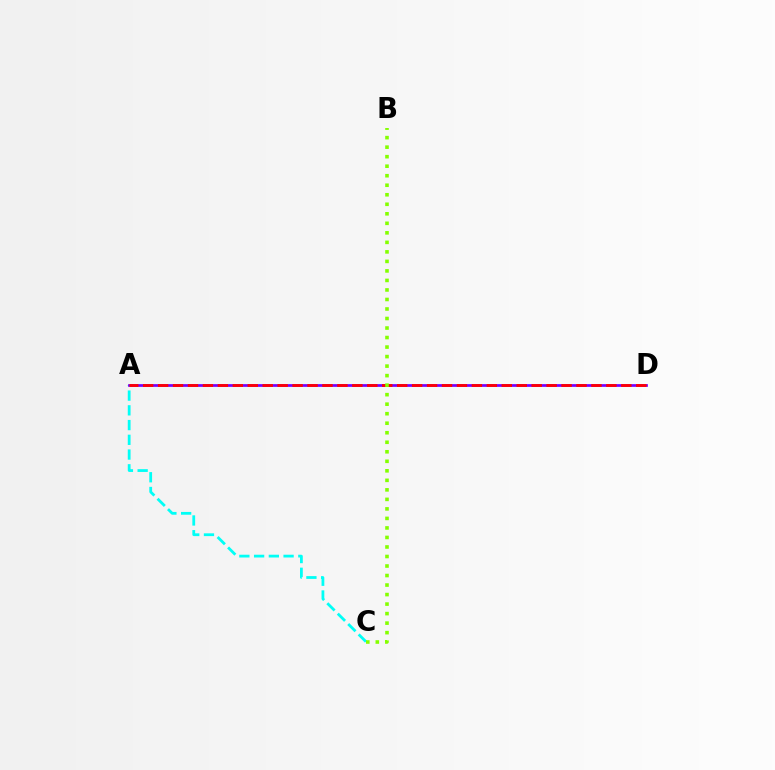{('A', 'C'): [{'color': '#00fff6', 'line_style': 'dashed', 'thickness': 2.0}], ('A', 'D'): [{'color': '#7200ff', 'line_style': 'solid', 'thickness': 1.96}, {'color': '#ff0000', 'line_style': 'dashed', 'thickness': 2.03}], ('B', 'C'): [{'color': '#84ff00', 'line_style': 'dotted', 'thickness': 2.59}]}